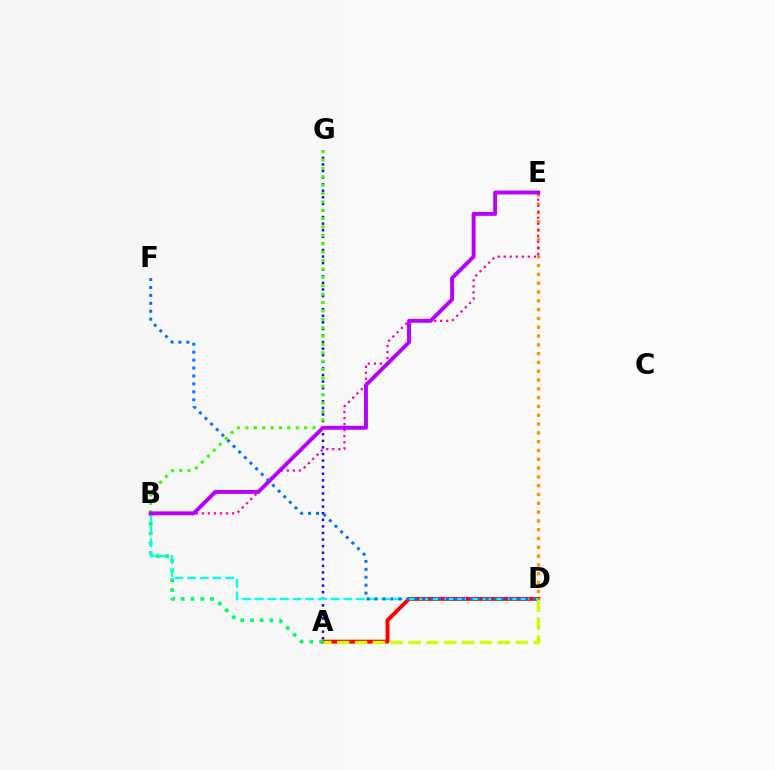{('A', 'G'): [{'color': '#2500ff', 'line_style': 'dotted', 'thickness': 1.79}], ('A', 'D'): [{'color': '#ff0000', 'line_style': 'solid', 'thickness': 2.82}, {'color': '#d1ff00', 'line_style': 'dashed', 'thickness': 2.43}], ('A', 'B'): [{'color': '#00ff5c', 'line_style': 'dotted', 'thickness': 2.65}], ('D', 'E'): [{'color': '#ff9400', 'line_style': 'dotted', 'thickness': 2.39}], ('B', 'D'): [{'color': '#00fff6', 'line_style': 'dashed', 'thickness': 1.72}], ('B', 'E'): [{'color': '#ff00ac', 'line_style': 'dotted', 'thickness': 1.64}, {'color': '#b900ff', 'line_style': 'solid', 'thickness': 2.82}], ('B', 'G'): [{'color': '#3dff00', 'line_style': 'dotted', 'thickness': 2.28}], ('D', 'F'): [{'color': '#0074ff', 'line_style': 'dotted', 'thickness': 2.15}]}